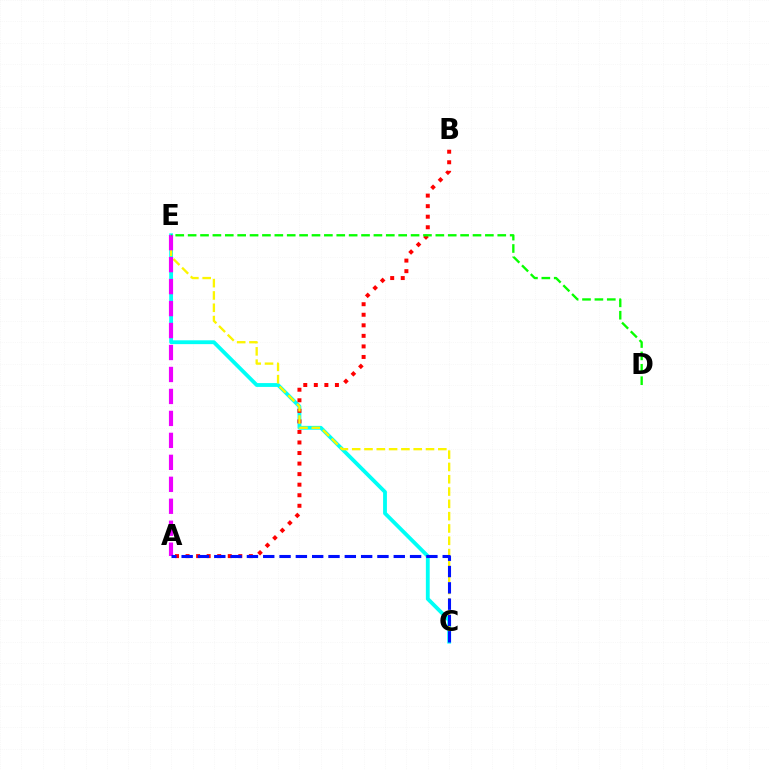{('C', 'E'): [{'color': '#00fff6', 'line_style': 'solid', 'thickness': 2.75}, {'color': '#fcf500', 'line_style': 'dashed', 'thickness': 1.67}], ('A', 'B'): [{'color': '#ff0000', 'line_style': 'dotted', 'thickness': 2.87}], ('A', 'E'): [{'color': '#ee00ff', 'line_style': 'dashed', 'thickness': 2.98}], ('A', 'C'): [{'color': '#0010ff', 'line_style': 'dashed', 'thickness': 2.22}], ('D', 'E'): [{'color': '#08ff00', 'line_style': 'dashed', 'thickness': 1.68}]}